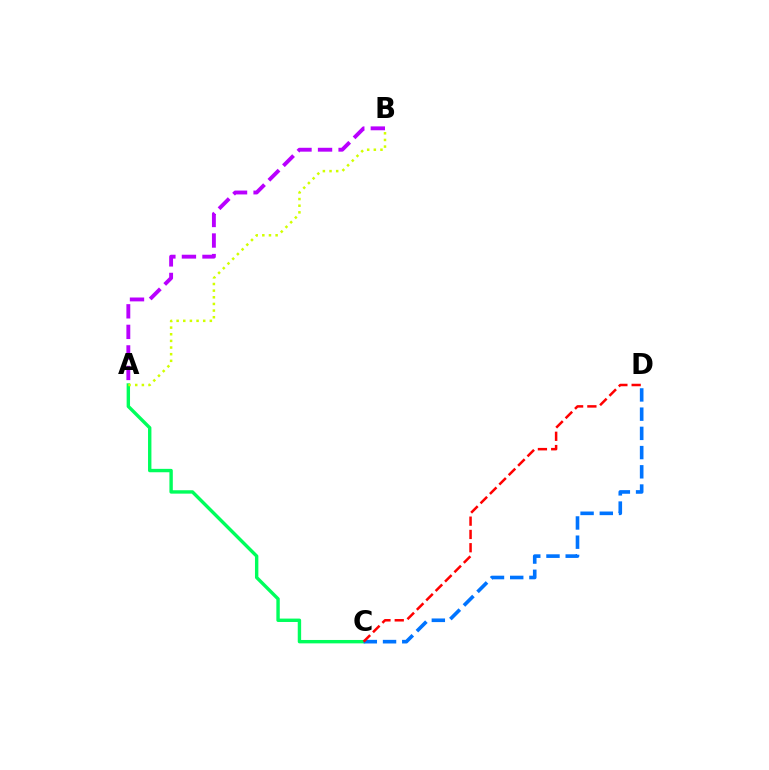{('A', 'C'): [{'color': '#00ff5c', 'line_style': 'solid', 'thickness': 2.44}], ('A', 'B'): [{'color': '#d1ff00', 'line_style': 'dotted', 'thickness': 1.81}, {'color': '#b900ff', 'line_style': 'dashed', 'thickness': 2.79}], ('C', 'D'): [{'color': '#0074ff', 'line_style': 'dashed', 'thickness': 2.61}, {'color': '#ff0000', 'line_style': 'dashed', 'thickness': 1.8}]}